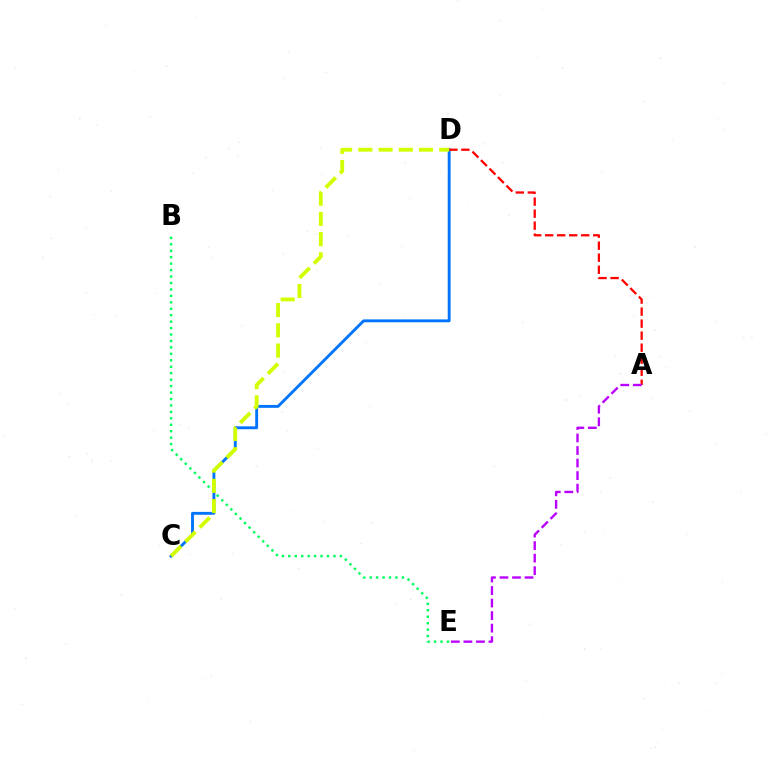{('C', 'D'): [{'color': '#0074ff', 'line_style': 'solid', 'thickness': 2.07}, {'color': '#d1ff00', 'line_style': 'dashed', 'thickness': 2.75}], ('A', 'D'): [{'color': '#ff0000', 'line_style': 'dashed', 'thickness': 1.63}], ('A', 'E'): [{'color': '#b900ff', 'line_style': 'dashed', 'thickness': 1.7}], ('B', 'E'): [{'color': '#00ff5c', 'line_style': 'dotted', 'thickness': 1.75}]}